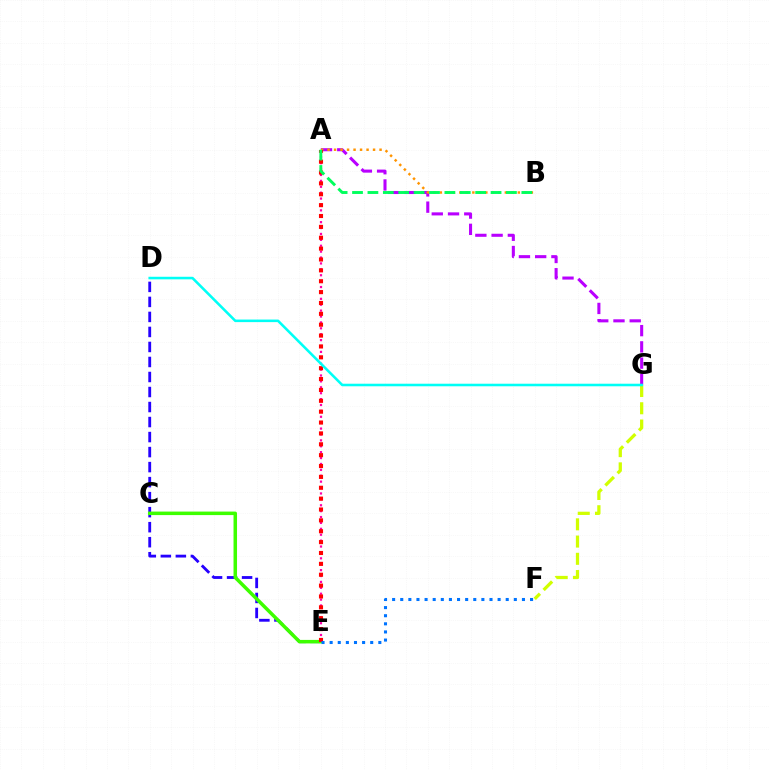{('A', 'E'): [{'color': '#ff00ac', 'line_style': 'dotted', 'thickness': 1.6}, {'color': '#ff0000', 'line_style': 'dotted', 'thickness': 2.95}], ('A', 'G'): [{'color': '#b900ff', 'line_style': 'dashed', 'thickness': 2.21}], ('A', 'B'): [{'color': '#ff9400', 'line_style': 'dotted', 'thickness': 1.77}, {'color': '#00ff5c', 'line_style': 'dashed', 'thickness': 2.09}], ('F', 'G'): [{'color': '#d1ff00', 'line_style': 'dashed', 'thickness': 2.34}], ('D', 'E'): [{'color': '#2500ff', 'line_style': 'dashed', 'thickness': 2.04}], ('C', 'E'): [{'color': '#3dff00', 'line_style': 'solid', 'thickness': 2.53}], ('D', 'G'): [{'color': '#00fff6', 'line_style': 'solid', 'thickness': 1.85}], ('E', 'F'): [{'color': '#0074ff', 'line_style': 'dotted', 'thickness': 2.2}]}